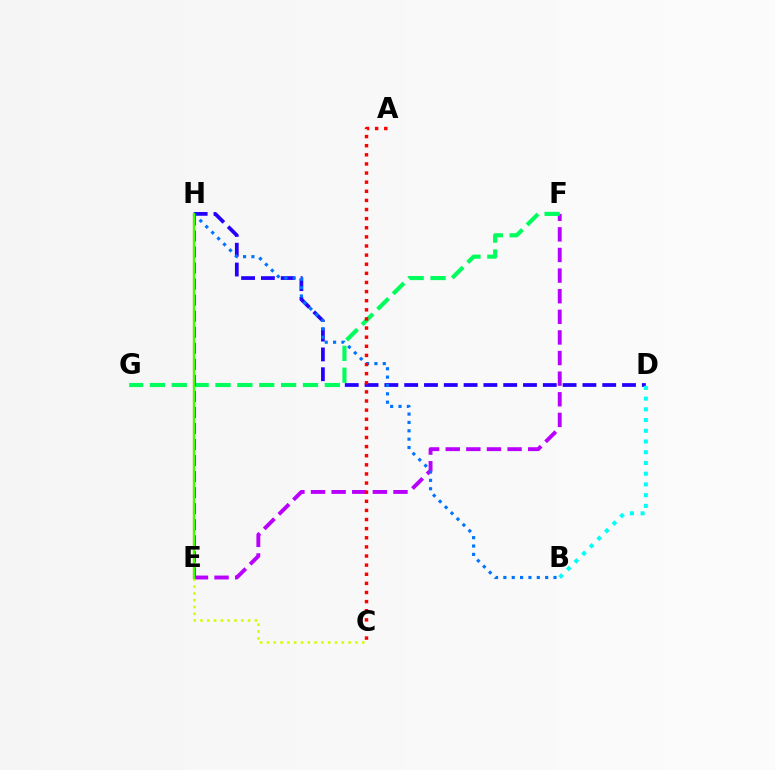{('E', 'H'): [{'color': '#ff9400', 'line_style': 'solid', 'thickness': 1.58}, {'color': '#ff00ac', 'line_style': 'dashed', 'thickness': 2.18}, {'color': '#3dff00', 'line_style': 'solid', 'thickness': 1.63}], ('E', 'F'): [{'color': '#b900ff', 'line_style': 'dashed', 'thickness': 2.8}], ('C', 'E'): [{'color': '#d1ff00', 'line_style': 'dotted', 'thickness': 1.85}], ('D', 'H'): [{'color': '#2500ff', 'line_style': 'dashed', 'thickness': 2.69}], ('B', 'H'): [{'color': '#0074ff', 'line_style': 'dotted', 'thickness': 2.27}], ('F', 'G'): [{'color': '#00ff5c', 'line_style': 'dashed', 'thickness': 2.97}], ('B', 'D'): [{'color': '#00fff6', 'line_style': 'dotted', 'thickness': 2.91}], ('A', 'C'): [{'color': '#ff0000', 'line_style': 'dotted', 'thickness': 2.48}]}